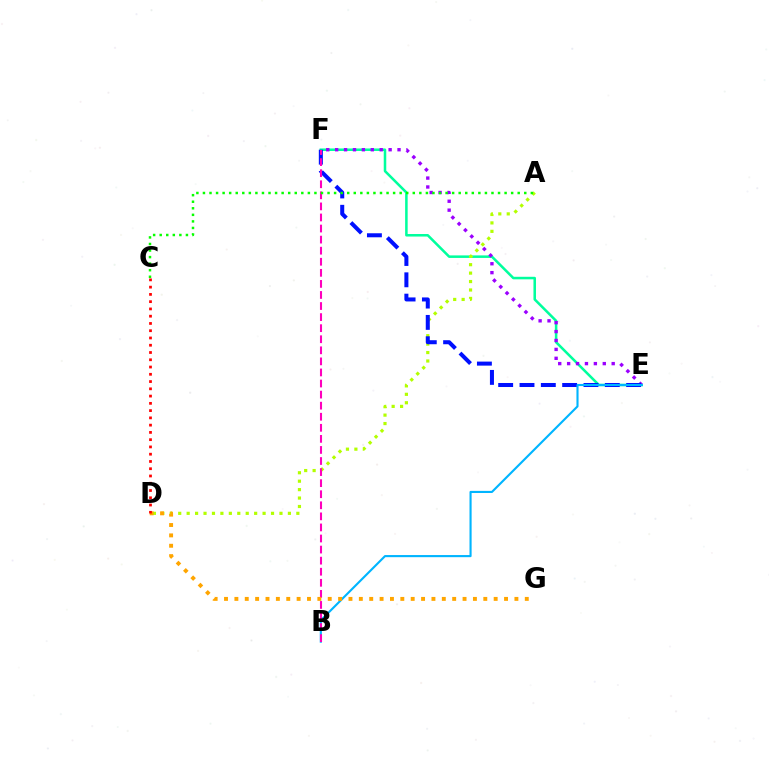{('E', 'F'): [{'color': '#00ff9d', 'line_style': 'solid', 'thickness': 1.82}, {'color': '#9b00ff', 'line_style': 'dotted', 'thickness': 2.42}, {'color': '#0010ff', 'line_style': 'dashed', 'thickness': 2.9}], ('A', 'D'): [{'color': '#b3ff00', 'line_style': 'dotted', 'thickness': 2.29}], ('B', 'E'): [{'color': '#00b5ff', 'line_style': 'solid', 'thickness': 1.53}], ('B', 'F'): [{'color': '#ff00bd', 'line_style': 'dashed', 'thickness': 1.5}], ('A', 'C'): [{'color': '#08ff00', 'line_style': 'dotted', 'thickness': 1.78}], ('D', 'G'): [{'color': '#ffa500', 'line_style': 'dotted', 'thickness': 2.82}], ('C', 'D'): [{'color': '#ff0000', 'line_style': 'dotted', 'thickness': 1.97}]}